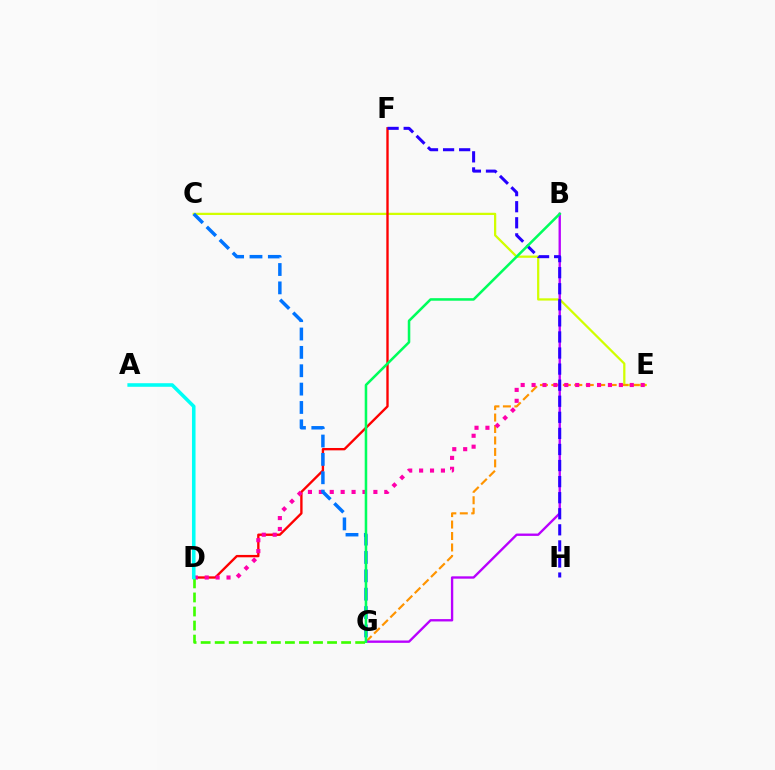{('C', 'E'): [{'color': '#d1ff00', 'line_style': 'solid', 'thickness': 1.62}], ('E', 'G'): [{'color': '#ff9400', 'line_style': 'dashed', 'thickness': 1.56}], ('D', 'F'): [{'color': '#ff0000', 'line_style': 'solid', 'thickness': 1.7}], ('B', 'G'): [{'color': '#b900ff', 'line_style': 'solid', 'thickness': 1.69}, {'color': '#00ff5c', 'line_style': 'solid', 'thickness': 1.83}], ('D', 'E'): [{'color': '#ff00ac', 'line_style': 'dotted', 'thickness': 2.96}], ('D', 'G'): [{'color': '#3dff00', 'line_style': 'dashed', 'thickness': 1.91}], ('F', 'H'): [{'color': '#2500ff', 'line_style': 'dashed', 'thickness': 2.18}], ('C', 'G'): [{'color': '#0074ff', 'line_style': 'dashed', 'thickness': 2.49}], ('A', 'D'): [{'color': '#00fff6', 'line_style': 'solid', 'thickness': 2.56}]}